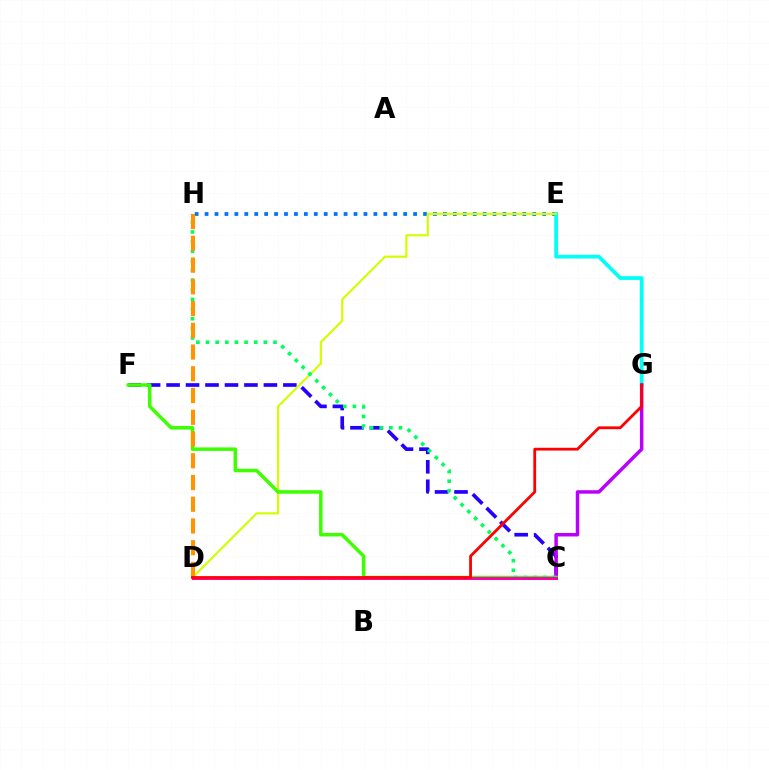{('E', 'H'): [{'color': '#0074ff', 'line_style': 'dotted', 'thickness': 2.7}], ('E', 'G'): [{'color': '#00fff6', 'line_style': 'solid', 'thickness': 2.7}], ('C', 'F'): [{'color': '#2500ff', 'line_style': 'dashed', 'thickness': 2.64}, {'color': '#3dff00', 'line_style': 'solid', 'thickness': 2.52}], ('C', 'G'): [{'color': '#b900ff', 'line_style': 'solid', 'thickness': 2.5}], ('D', 'E'): [{'color': '#d1ff00', 'line_style': 'solid', 'thickness': 1.55}], ('C', 'H'): [{'color': '#00ff5c', 'line_style': 'dotted', 'thickness': 2.62}], ('D', 'H'): [{'color': '#ff9400', 'line_style': 'dashed', 'thickness': 2.95}], ('C', 'D'): [{'color': '#ff00ac', 'line_style': 'solid', 'thickness': 2.15}], ('D', 'G'): [{'color': '#ff0000', 'line_style': 'solid', 'thickness': 2.02}]}